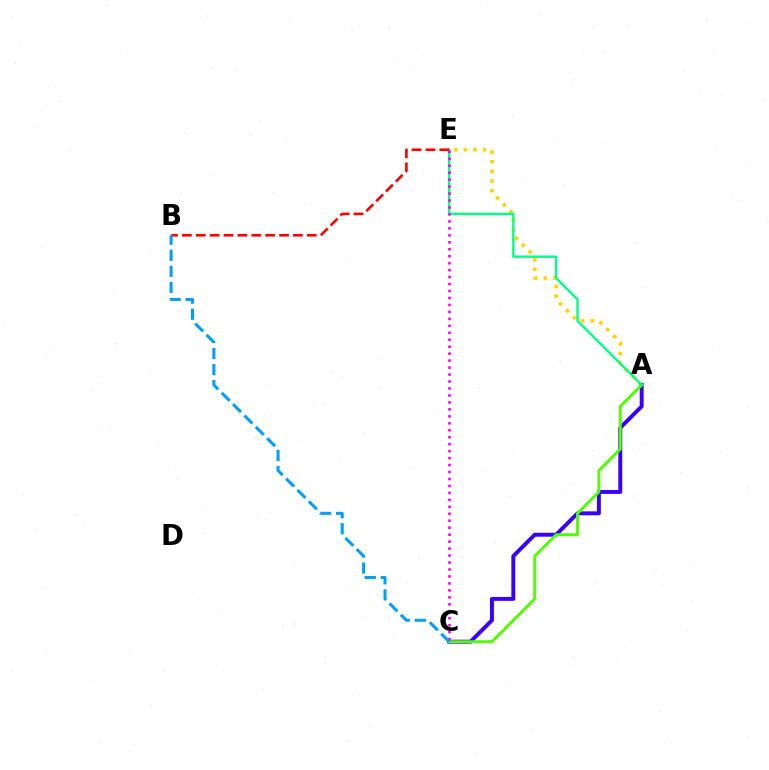{('A', 'E'): [{'color': '#ffd500', 'line_style': 'dotted', 'thickness': 2.62}, {'color': '#00ff86', 'line_style': 'solid', 'thickness': 1.72}], ('A', 'C'): [{'color': '#3700ff', 'line_style': 'solid', 'thickness': 2.83}, {'color': '#4fff00', 'line_style': 'solid', 'thickness': 2.09}], ('C', 'E'): [{'color': '#ff00ed', 'line_style': 'dotted', 'thickness': 1.89}], ('B', 'E'): [{'color': '#ff0000', 'line_style': 'dashed', 'thickness': 1.89}], ('B', 'C'): [{'color': '#009eff', 'line_style': 'dashed', 'thickness': 2.18}]}